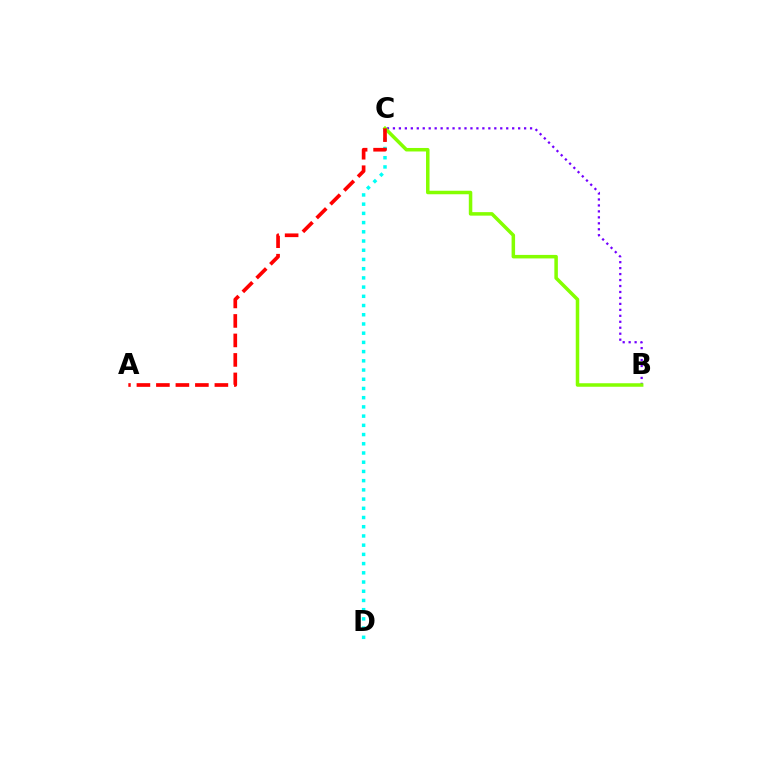{('B', 'C'): [{'color': '#7200ff', 'line_style': 'dotted', 'thickness': 1.62}, {'color': '#84ff00', 'line_style': 'solid', 'thickness': 2.53}], ('C', 'D'): [{'color': '#00fff6', 'line_style': 'dotted', 'thickness': 2.5}], ('A', 'C'): [{'color': '#ff0000', 'line_style': 'dashed', 'thickness': 2.65}]}